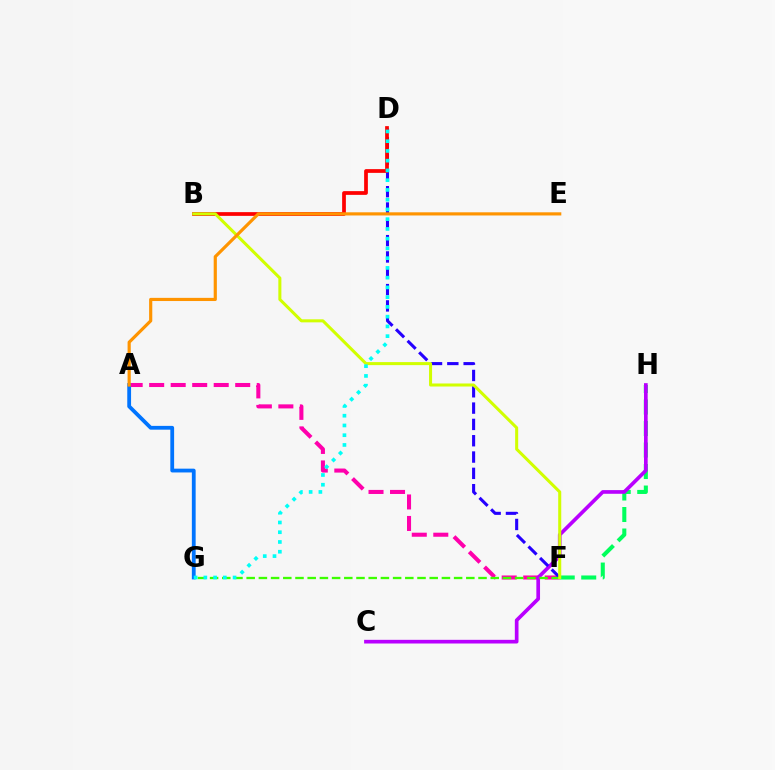{('F', 'H'): [{'color': '#00ff5c', 'line_style': 'dashed', 'thickness': 2.92}], ('A', 'F'): [{'color': '#ff00ac', 'line_style': 'dashed', 'thickness': 2.92}], ('C', 'H'): [{'color': '#b900ff', 'line_style': 'solid', 'thickness': 2.65}], ('D', 'F'): [{'color': '#2500ff', 'line_style': 'dashed', 'thickness': 2.22}], ('B', 'D'): [{'color': '#ff0000', 'line_style': 'solid', 'thickness': 2.69}], ('A', 'G'): [{'color': '#0074ff', 'line_style': 'solid', 'thickness': 2.73}], ('F', 'G'): [{'color': '#3dff00', 'line_style': 'dashed', 'thickness': 1.66}], ('B', 'F'): [{'color': '#d1ff00', 'line_style': 'solid', 'thickness': 2.19}], ('D', 'G'): [{'color': '#00fff6', 'line_style': 'dotted', 'thickness': 2.65}], ('A', 'E'): [{'color': '#ff9400', 'line_style': 'solid', 'thickness': 2.28}]}